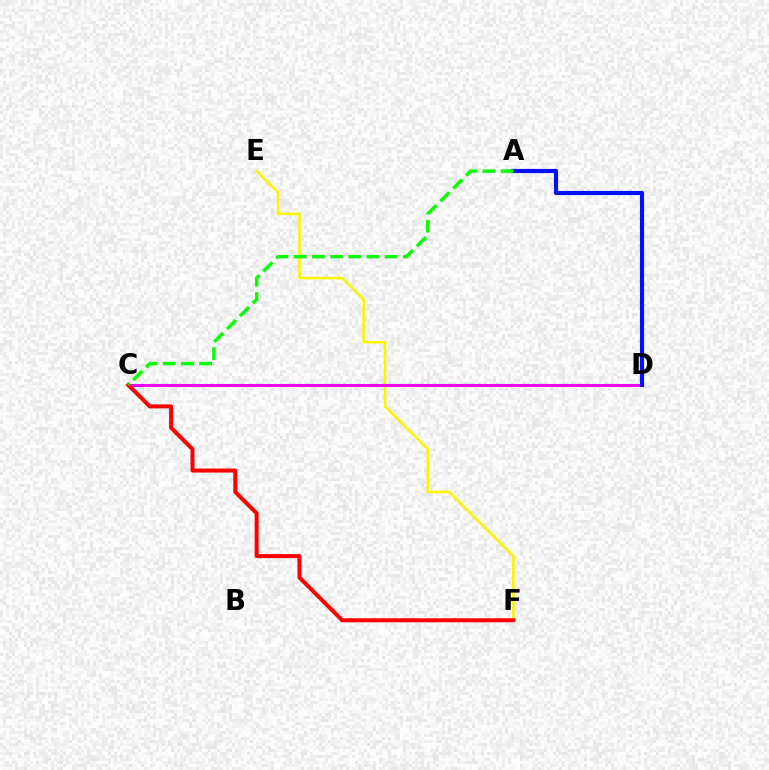{('E', 'F'): [{'color': '#fcf500', 'line_style': 'solid', 'thickness': 1.85}], ('C', 'D'): [{'color': '#00fff6', 'line_style': 'dotted', 'thickness': 1.72}, {'color': '#ee00ff', 'line_style': 'solid', 'thickness': 2.19}], ('C', 'F'): [{'color': '#ff0000', 'line_style': 'solid', 'thickness': 2.89}], ('A', 'D'): [{'color': '#0010ff', 'line_style': 'solid', 'thickness': 2.99}], ('A', 'C'): [{'color': '#08ff00', 'line_style': 'dashed', 'thickness': 2.47}]}